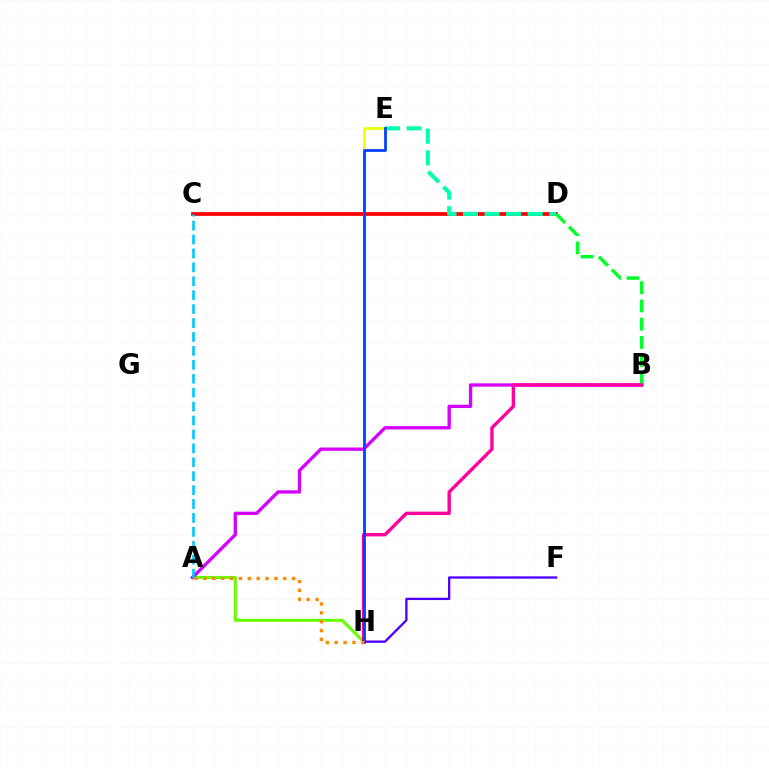{('A', 'H'): [{'color': '#66ff00', 'line_style': 'solid', 'thickness': 2.23}, {'color': '#ff8800', 'line_style': 'dotted', 'thickness': 2.41}], ('A', 'B'): [{'color': '#d600ff', 'line_style': 'solid', 'thickness': 2.39}], ('C', 'D'): [{'color': '#ff0000', 'line_style': 'solid', 'thickness': 2.7}], ('D', 'E'): [{'color': '#00ffaf', 'line_style': 'dashed', 'thickness': 2.93}], ('B', 'D'): [{'color': '#00ff27', 'line_style': 'dashed', 'thickness': 2.48}], ('A', 'C'): [{'color': '#00c7ff', 'line_style': 'dashed', 'thickness': 1.89}], ('E', 'H'): [{'color': '#eeff00', 'line_style': 'solid', 'thickness': 1.95}, {'color': '#003fff', 'line_style': 'solid', 'thickness': 1.97}], ('B', 'H'): [{'color': '#ff00a0', 'line_style': 'solid', 'thickness': 2.42}], ('F', 'H'): [{'color': '#4f00ff', 'line_style': 'solid', 'thickness': 1.67}]}